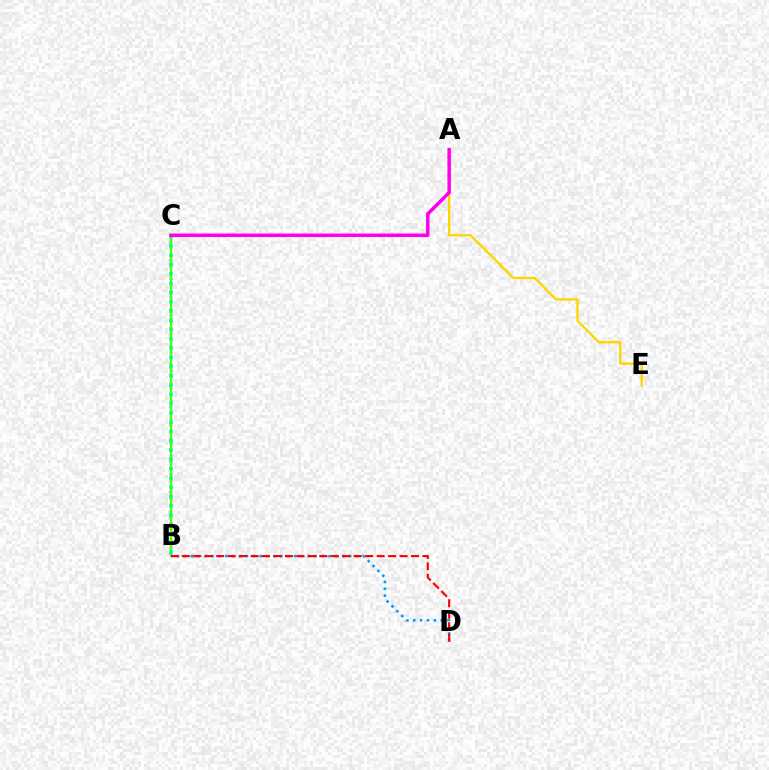{('B', 'C'): [{'color': '#3700ff', 'line_style': 'dotted', 'thickness': 1.66}, {'color': '#4fff00', 'line_style': 'solid', 'thickness': 1.7}, {'color': '#00ff86', 'line_style': 'dotted', 'thickness': 2.52}], ('A', 'E'): [{'color': '#ffd500', 'line_style': 'solid', 'thickness': 1.68}], ('B', 'D'): [{'color': '#009eff', 'line_style': 'dotted', 'thickness': 1.87}, {'color': '#ff0000', 'line_style': 'dashed', 'thickness': 1.56}], ('A', 'C'): [{'color': '#ff00ed', 'line_style': 'solid', 'thickness': 2.51}]}